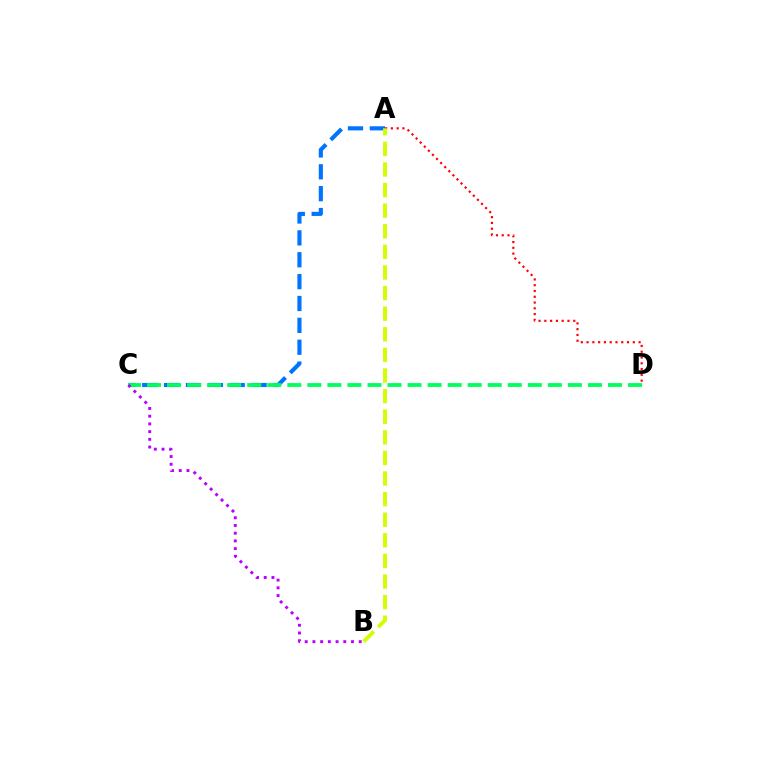{('A', 'C'): [{'color': '#0074ff', 'line_style': 'dashed', 'thickness': 2.97}], ('A', 'D'): [{'color': '#ff0000', 'line_style': 'dotted', 'thickness': 1.57}], ('C', 'D'): [{'color': '#00ff5c', 'line_style': 'dashed', 'thickness': 2.72}], ('B', 'C'): [{'color': '#b900ff', 'line_style': 'dotted', 'thickness': 2.1}], ('A', 'B'): [{'color': '#d1ff00', 'line_style': 'dashed', 'thickness': 2.8}]}